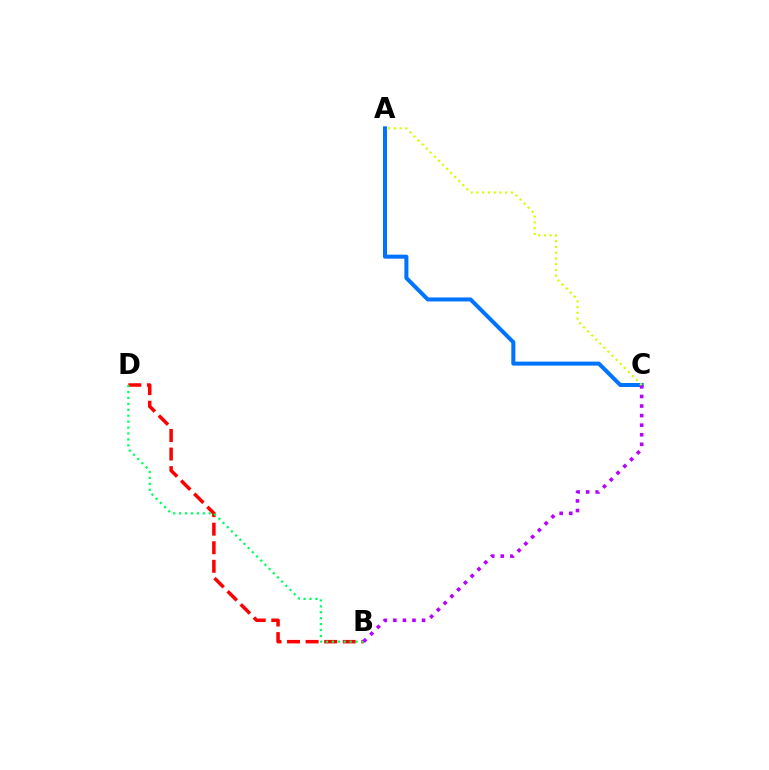{('B', 'D'): [{'color': '#ff0000', 'line_style': 'dashed', 'thickness': 2.52}, {'color': '#00ff5c', 'line_style': 'dotted', 'thickness': 1.61}], ('A', 'C'): [{'color': '#0074ff', 'line_style': 'solid', 'thickness': 2.89}, {'color': '#d1ff00', 'line_style': 'dotted', 'thickness': 1.56}], ('B', 'C'): [{'color': '#b900ff', 'line_style': 'dotted', 'thickness': 2.6}]}